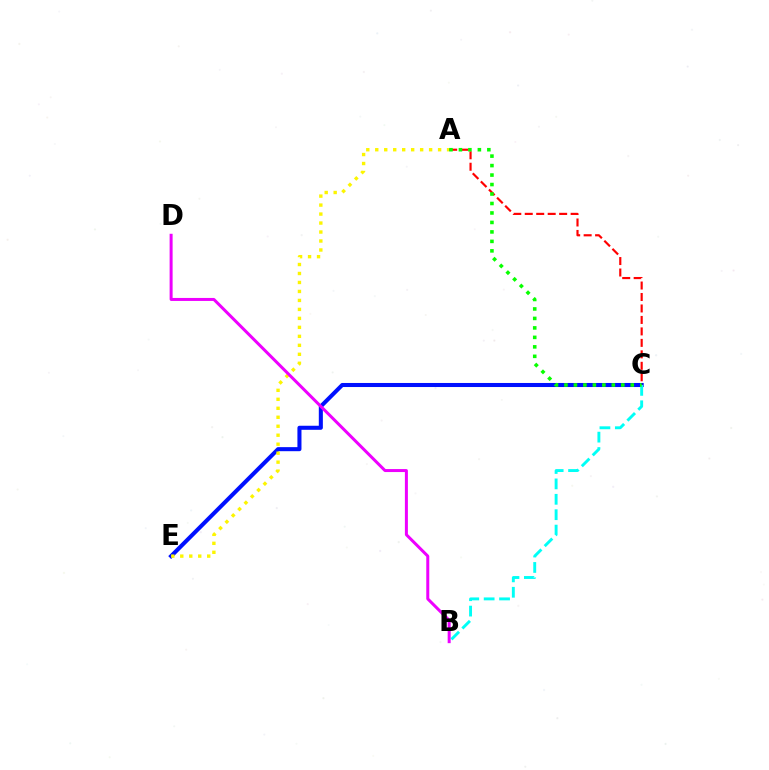{('C', 'E'): [{'color': '#0010ff', 'line_style': 'solid', 'thickness': 2.92}], ('A', 'C'): [{'color': '#ff0000', 'line_style': 'dashed', 'thickness': 1.56}, {'color': '#08ff00', 'line_style': 'dotted', 'thickness': 2.57}], ('A', 'E'): [{'color': '#fcf500', 'line_style': 'dotted', 'thickness': 2.44}], ('B', 'D'): [{'color': '#ee00ff', 'line_style': 'solid', 'thickness': 2.16}], ('B', 'C'): [{'color': '#00fff6', 'line_style': 'dashed', 'thickness': 2.09}]}